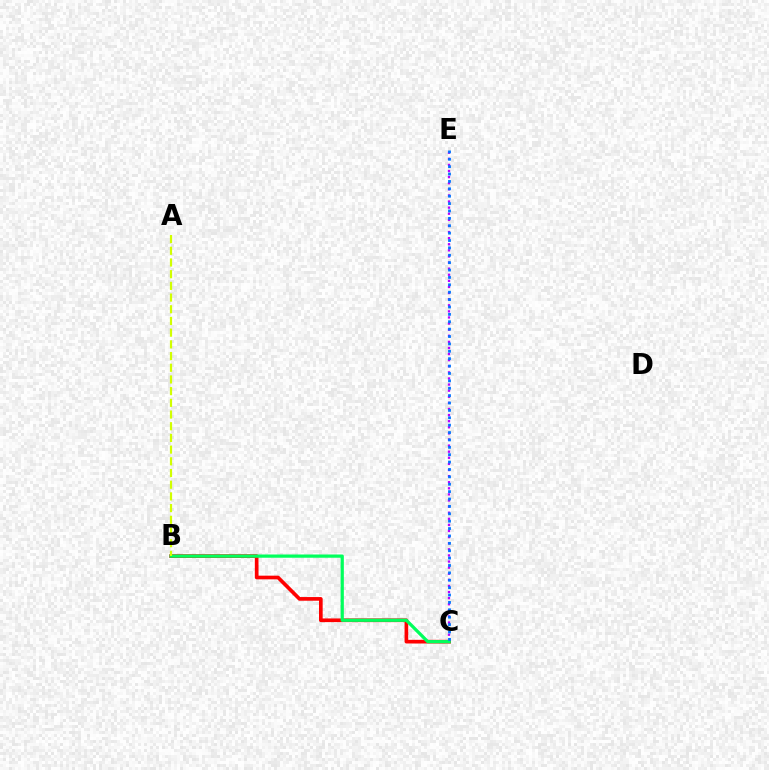{('B', 'C'): [{'color': '#ff0000', 'line_style': 'solid', 'thickness': 2.64}, {'color': '#00ff5c', 'line_style': 'solid', 'thickness': 2.33}], ('C', 'E'): [{'color': '#b900ff', 'line_style': 'dotted', 'thickness': 1.66}, {'color': '#0074ff', 'line_style': 'dotted', 'thickness': 2.01}], ('A', 'B'): [{'color': '#d1ff00', 'line_style': 'dashed', 'thickness': 1.59}]}